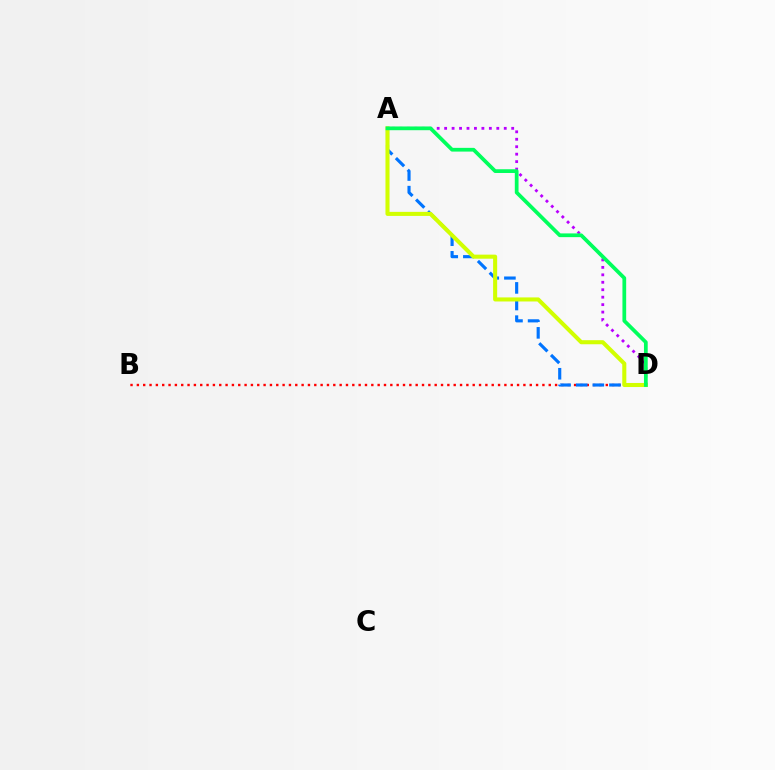{('B', 'D'): [{'color': '#ff0000', 'line_style': 'dotted', 'thickness': 1.72}], ('A', 'D'): [{'color': '#0074ff', 'line_style': 'dashed', 'thickness': 2.26}, {'color': '#b900ff', 'line_style': 'dotted', 'thickness': 2.02}, {'color': '#d1ff00', 'line_style': 'solid', 'thickness': 2.92}, {'color': '#00ff5c', 'line_style': 'solid', 'thickness': 2.69}]}